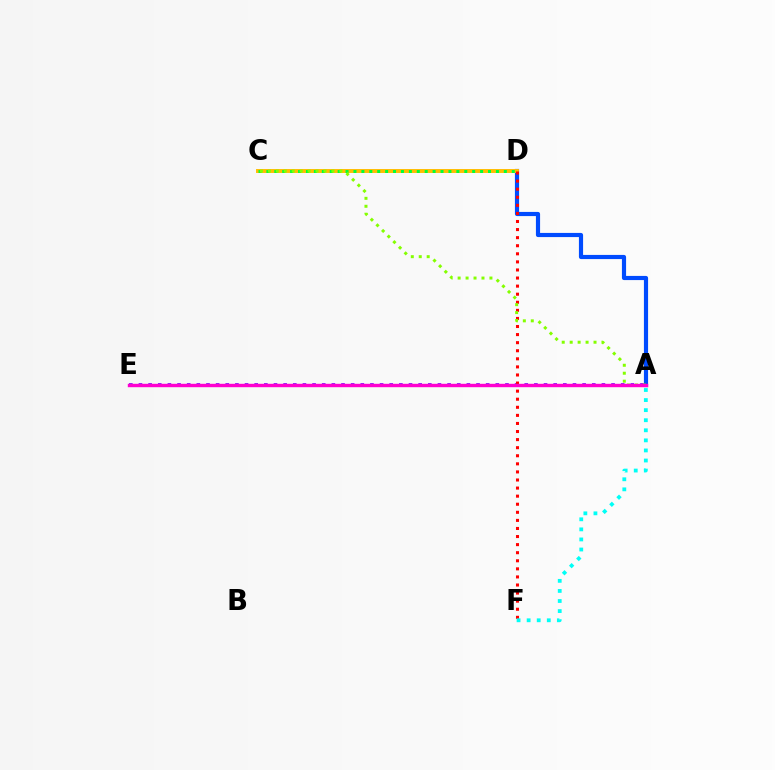{('A', 'E'): [{'color': '#7200ff', 'line_style': 'dotted', 'thickness': 2.62}, {'color': '#ff00cf', 'line_style': 'solid', 'thickness': 2.45}], ('A', 'D'): [{'color': '#004bff', 'line_style': 'solid', 'thickness': 3.0}], ('C', 'D'): [{'color': '#ffbd00', 'line_style': 'solid', 'thickness': 2.82}, {'color': '#00ff39', 'line_style': 'dotted', 'thickness': 2.15}], ('D', 'F'): [{'color': '#ff0000', 'line_style': 'dotted', 'thickness': 2.19}], ('A', 'F'): [{'color': '#00fff6', 'line_style': 'dotted', 'thickness': 2.74}], ('A', 'C'): [{'color': '#84ff00', 'line_style': 'dotted', 'thickness': 2.16}]}